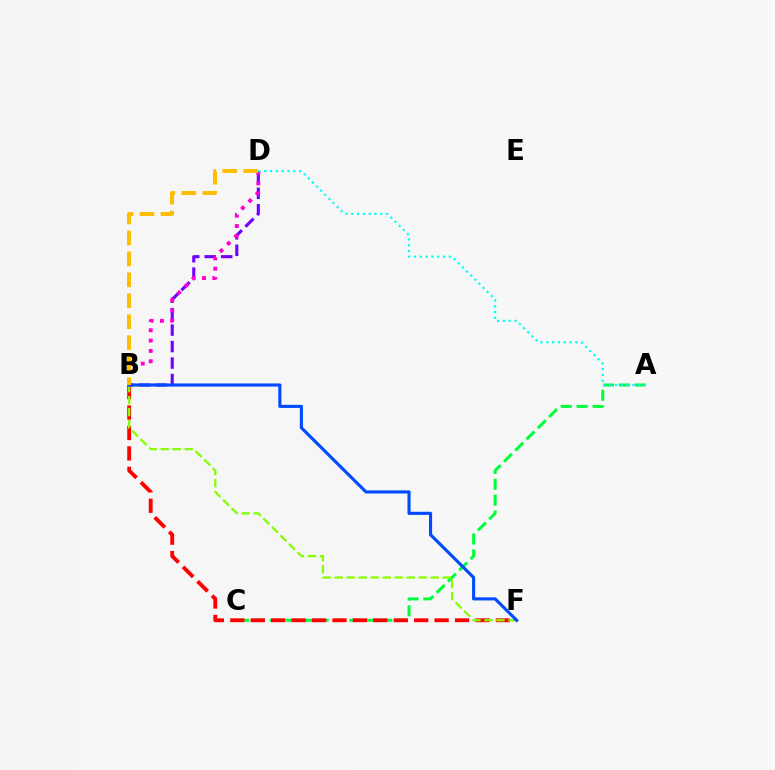{('A', 'C'): [{'color': '#00ff39', 'line_style': 'dashed', 'thickness': 2.16}], ('B', 'F'): [{'color': '#ff0000', 'line_style': 'dashed', 'thickness': 2.78}, {'color': '#84ff00', 'line_style': 'dashed', 'thickness': 1.63}, {'color': '#004bff', 'line_style': 'solid', 'thickness': 2.24}], ('B', 'D'): [{'color': '#7200ff', 'line_style': 'dashed', 'thickness': 2.24}, {'color': '#ff00cf', 'line_style': 'dotted', 'thickness': 2.81}, {'color': '#ffbd00', 'line_style': 'dashed', 'thickness': 2.85}], ('A', 'D'): [{'color': '#00fff6', 'line_style': 'dotted', 'thickness': 1.58}]}